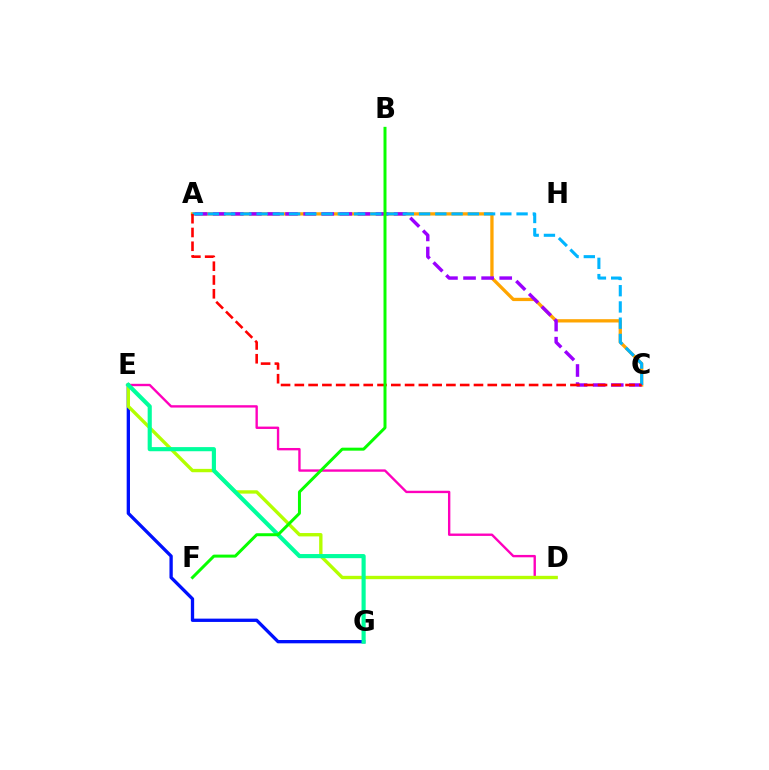{('A', 'C'): [{'color': '#ffa500', 'line_style': 'solid', 'thickness': 2.37}, {'color': '#9b00ff', 'line_style': 'dashed', 'thickness': 2.46}, {'color': '#00b5ff', 'line_style': 'dashed', 'thickness': 2.21}, {'color': '#ff0000', 'line_style': 'dashed', 'thickness': 1.87}], ('D', 'E'): [{'color': '#ff00bd', 'line_style': 'solid', 'thickness': 1.71}, {'color': '#b3ff00', 'line_style': 'solid', 'thickness': 2.42}], ('E', 'G'): [{'color': '#0010ff', 'line_style': 'solid', 'thickness': 2.38}, {'color': '#00ff9d', 'line_style': 'solid', 'thickness': 2.98}], ('B', 'F'): [{'color': '#08ff00', 'line_style': 'solid', 'thickness': 2.15}]}